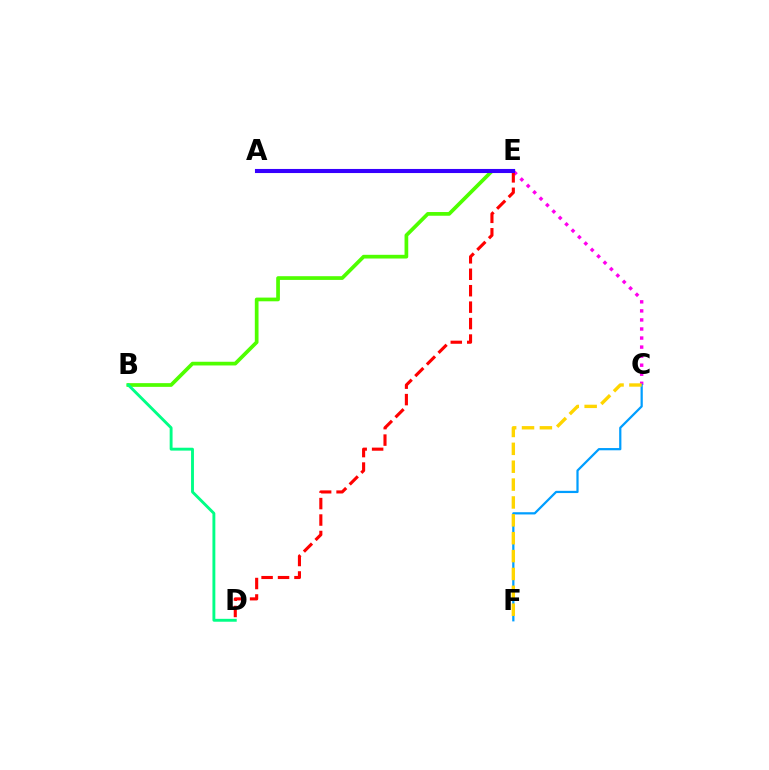{('B', 'E'): [{'color': '#4fff00', 'line_style': 'solid', 'thickness': 2.67}], ('A', 'C'): [{'color': '#ff00ed', 'line_style': 'dotted', 'thickness': 2.46}], ('D', 'E'): [{'color': '#ff0000', 'line_style': 'dashed', 'thickness': 2.23}], ('C', 'F'): [{'color': '#009eff', 'line_style': 'solid', 'thickness': 1.61}, {'color': '#ffd500', 'line_style': 'dashed', 'thickness': 2.43}], ('B', 'D'): [{'color': '#00ff86', 'line_style': 'solid', 'thickness': 2.08}], ('A', 'E'): [{'color': '#3700ff', 'line_style': 'solid', 'thickness': 2.94}]}